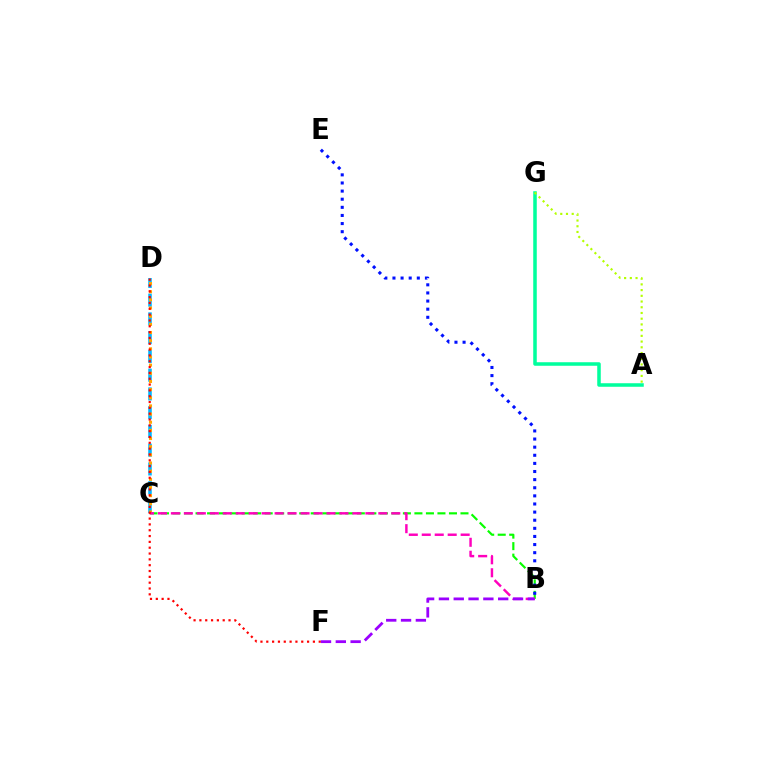{('A', 'G'): [{'color': '#00ff9d', 'line_style': 'solid', 'thickness': 2.54}, {'color': '#b3ff00', 'line_style': 'dotted', 'thickness': 1.55}], ('C', 'D'): [{'color': '#00b5ff', 'line_style': 'dashed', 'thickness': 2.55}, {'color': '#ffa500', 'line_style': 'dotted', 'thickness': 2.22}], ('B', 'C'): [{'color': '#08ff00', 'line_style': 'dashed', 'thickness': 1.56}, {'color': '#ff00bd', 'line_style': 'dashed', 'thickness': 1.76}], ('D', 'F'): [{'color': '#ff0000', 'line_style': 'dotted', 'thickness': 1.58}], ('B', 'F'): [{'color': '#9b00ff', 'line_style': 'dashed', 'thickness': 2.01}], ('B', 'E'): [{'color': '#0010ff', 'line_style': 'dotted', 'thickness': 2.21}]}